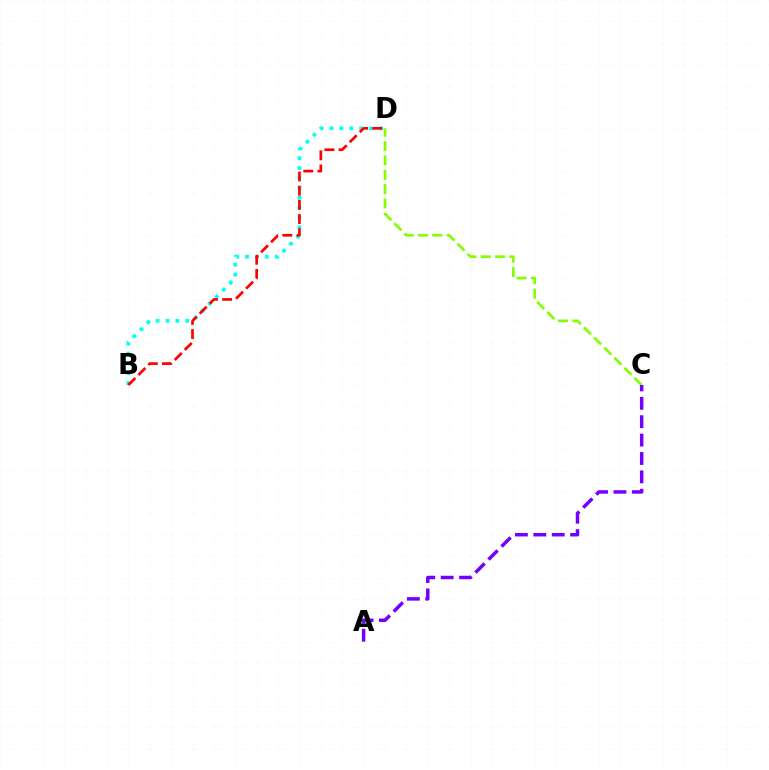{('B', 'D'): [{'color': '#00fff6', 'line_style': 'dotted', 'thickness': 2.69}, {'color': '#ff0000', 'line_style': 'dashed', 'thickness': 1.93}], ('C', 'D'): [{'color': '#84ff00', 'line_style': 'dashed', 'thickness': 1.95}], ('A', 'C'): [{'color': '#7200ff', 'line_style': 'dashed', 'thickness': 2.5}]}